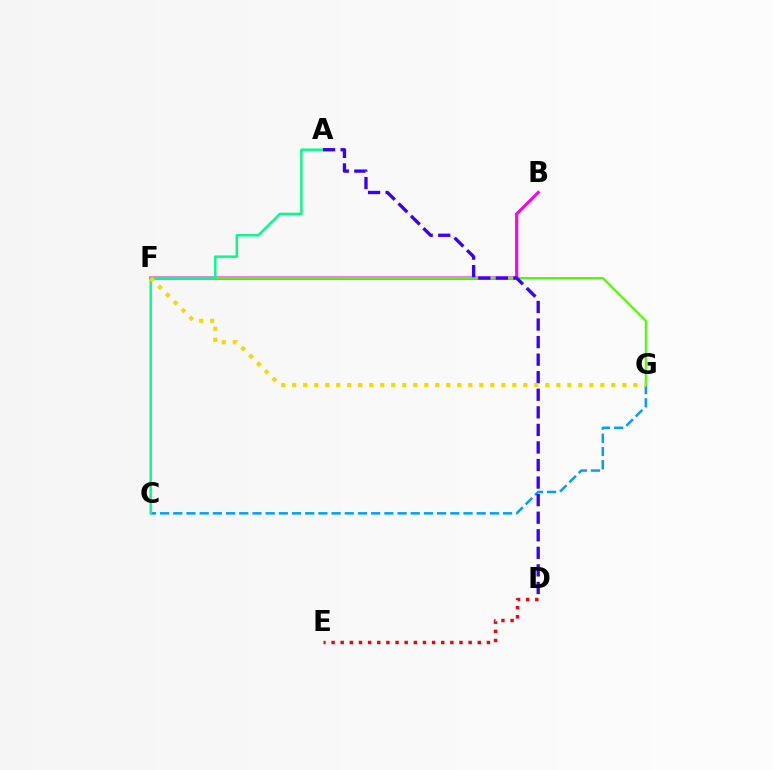{('C', 'G'): [{'color': '#009eff', 'line_style': 'dashed', 'thickness': 1.79}], ('B', 'F'): [{'color': '#ff00ed', 'line_style': 'solid', 'thickness': 2.25}], ('F', 'G'): [{'color': '#4fff00', 'line_style': 'solid', 'thickness': 1.54}, {'color': '#ffd500', 'line_style': 'dotted', 'thickness': 2.99}], ('A', 'C'): [{'color': '#00ff86', 'line_style': 'solid', 'thickness': 1.76}], ('A', 'D'): [{'color': '#3700ff', 'line_style': 'dashed', 'thickness': 2.39}], ('D', 'E'): [{'color': '#ff0000', 'line_style': 'dotted', 'thickness': 2.48}]}